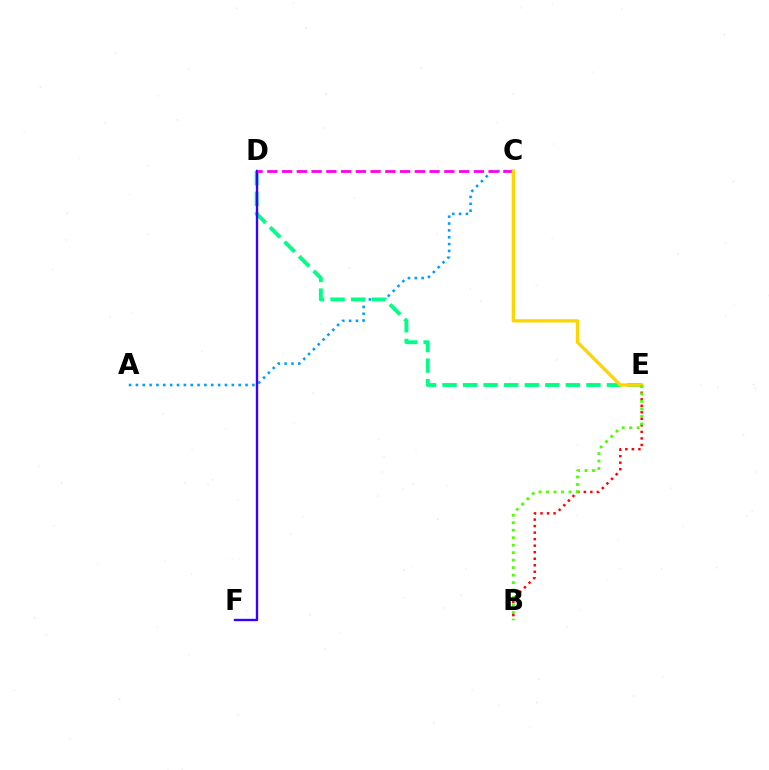{('A', 'C'): [{'color': '#009eff', 'line_style': 'dotted', 'thickness': 1.86}], ('D', 'E'): [{'color': '#00ff86', 'line_style': 'dashed', 'thickness': 2.79}], ('B', 'E'): [{'color': '#ff0000', 'line_style': 'dotted', 'thickness': 1.77}, {'color': '#4fff00', 'line_style': 'dotted', 'thickness': 2.03}], ('D', 'F'): [{'color': '#3700ff', 'line_style': 'solid', 'thickness': 1.7}], ('C', 'D'): [{'color': '#ff00ed', 'line_style': 'dashed', 'thickness': 2.0}], ('C', 'E'): [{'color': '#ffd500', 'line_style': 'solid', 'thickness': 2.38}]}